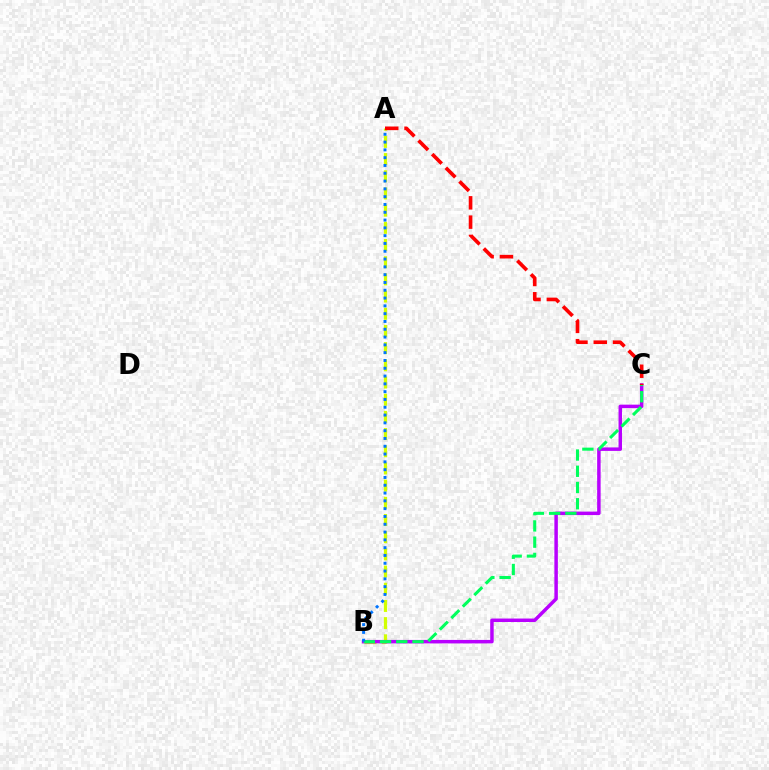{('A', 'B'): [{'color': '#d1ff00', 'line_style': 'dashed', 'thickness': 2.33}, {'color': '#0074ff', 'line_style': 'dotted', 'thickness': 2.12}], ('B', 'C'): [{'color': '#b900ff', 'line_style': 'solid', 'thickness': 2.5}, {'color': '#00ff5c', 'line_style': 'dashed', 'thickness': 2.21}], ('A', 'C'): [{'color': '#ff0000', 'line_style': 'dashed', 'thickness': 2.62}]}